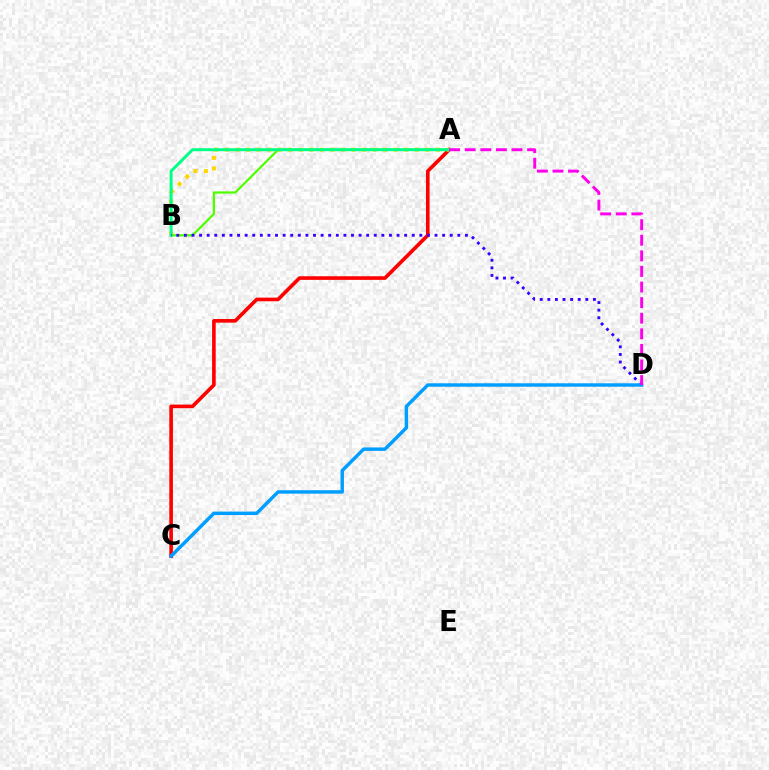{('A', 'C'): [{'color': '#ff0000', 'line_style': 'solid', 'thickness': 2.61}], ('A', 'B'): [{'color': '#ffd500', 'line_style': 'dotted', 'thickness': 2.87}, {'color': '#4fff00', 'line_style': 'solid', 'thickness': 1.62}, {'color': '#00ff86', 'line_style': 'solid', 'thickness': 2.15}], ('B', 'D'): [{'color': '#3700ff', 'line_style': 'dotted', 'thickness': 2.06}], ('C', 'D'): [{'color': '#009eff', 'line_style': 'solid', 'thickness': 2.47}], ('A', 'D'): [{'color': '#ff00ed', 'line_style': 'dashed', 'thickness': 2.12}]}